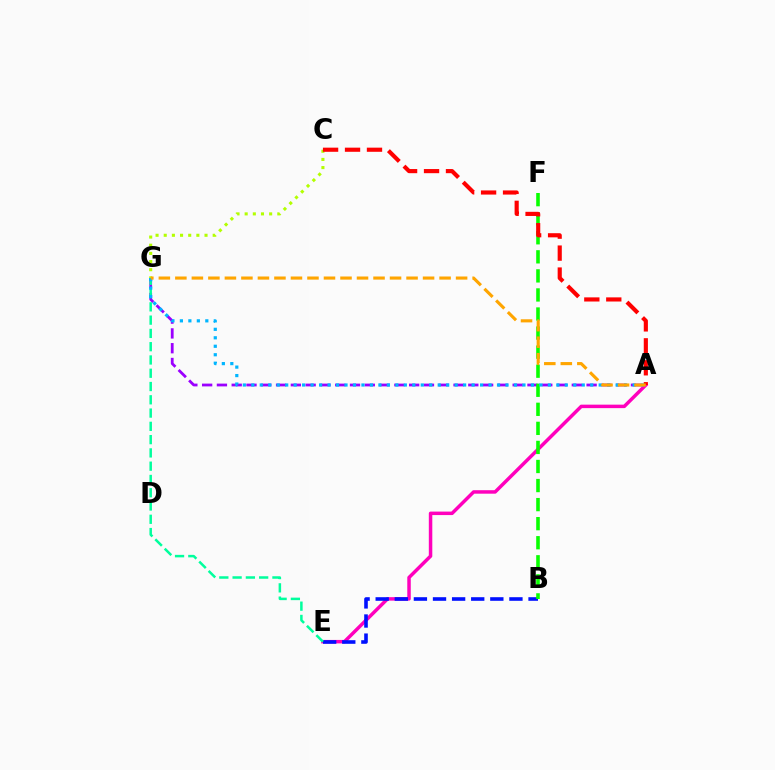{('A', 'E'): [{'color': '#ff00bd', 'line_style': 'solid', 'thickness': 2.51}], ('A', 'G'): [{'color': '#9b00ff', 'line_style': 'dashed', 'thickness': 2.01}, {'color': '#00b5ff', 'line_style': 'dotted', 'thickness': 2.3}, {'color': '#ffa500', 'line_style': 'dashed', 'thickness': 2.24}], ('C', 'G'): [{'color': '#b3ff00', 'line_style': 'dotted', 'thickness': 2.22}], ('B', 'E'): [{'color': '#0010ff', 'line_style': 'dashed', 'thickness': 2.6}], ('E', 'G'): [{'color': '#00ff9d', 'line_style': 'dashed', 'thickness': 1.8}], ('B', 'F'): [{'color': '#08ff00', 'line_style': 'dashed', 'thickness': 2.59}], ('A', 'C'): [{'color': '#ff0000', 'line_style': 'dashed', 'thickness': 2.98}]}